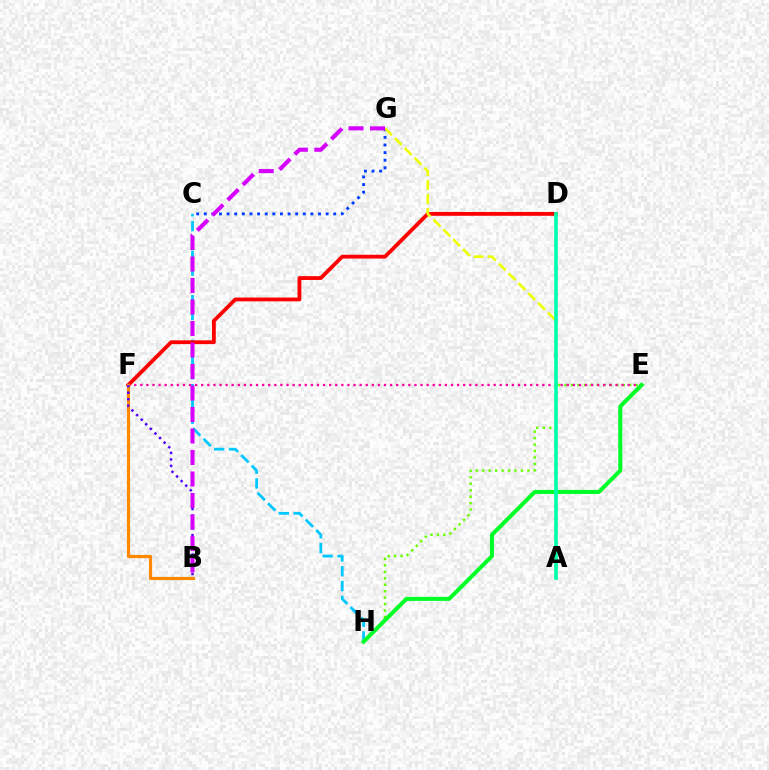{('C', 'H'): [{'color': '#00c7ff', 'line_style': 'dashed', 'thickness': 2.01}], ('E', 'H'): [{'color': '#66ff00', 'line_style': 'dotted', 'thickness': 1.75}, {'color': '#00ff27', 'line_style': 'solid', 'thickness': 2.91}], ('D', 'F'): [{'color': '#ff0000', 'line_style': 'solid', 'thickness': 2.74}], ('E', 'F'): [{'color': '#ff00a0', 'line_style': 'dotted', 'thickness': 1.66}], ('B', 'F'): [{'color': '#ff8800', 'line_style': 'solid', 'thickness': 2.3}, {'color': '#4f00ff', 'line_style': 'dotted', 'thickness': 1.76}], ('C', 'G'): [{'color': '#003fff', 'line_style': 'dotted', 'thickness': 2.07}], ('A', 'G'): [{'color': '#eeff00', 'line_style': 'dashed', 'thickness': 1.89}], ('A', 'D'): [{'color': '#00ffaf', 'line_style': 'solid', 'thickness': 2.64}], ('B', 'G'): [{'color': '#d600ff', 'line_style': 'dashed', 'thickness': 2.92}]}